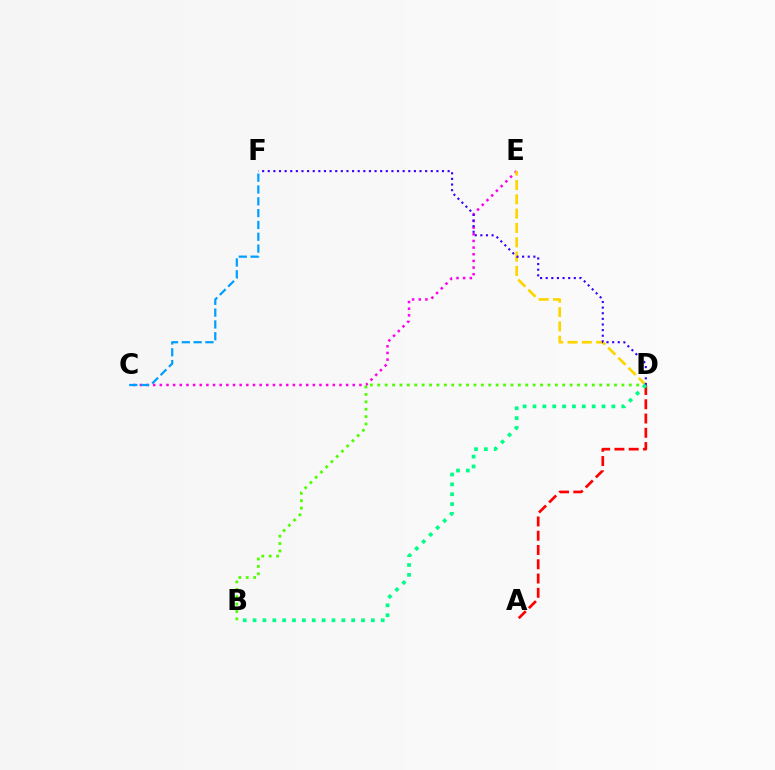{('C', 'E'): [{'color': '#ff00ed', 'line_style': 'dotted', 'thickness': 1.81}], ('D', 'E'): [{'color': '#ffd500', 'line_style': 'dashed', 'thickness': 1.95}], ('B', 'D'): [{'color': '#4fff00', 'line_style': 'dotted', 'thickness': 2.01}, {'color': '#00ff86', 'line_style': 'dotted', 'thickness': 2.68}], ('D', 'F'): [{'color': '#3700ff', 'line_style': 'dotted', 'thickness': 1.53}], ('A', 'D'): [{'color': '#ff0000', 'line_style': 'dashed', 'thickness': 1.94}], ('C', 'F'): [{'color': '#009eff', 'line_style': 'dashed', 'thickness': 1.61}]}